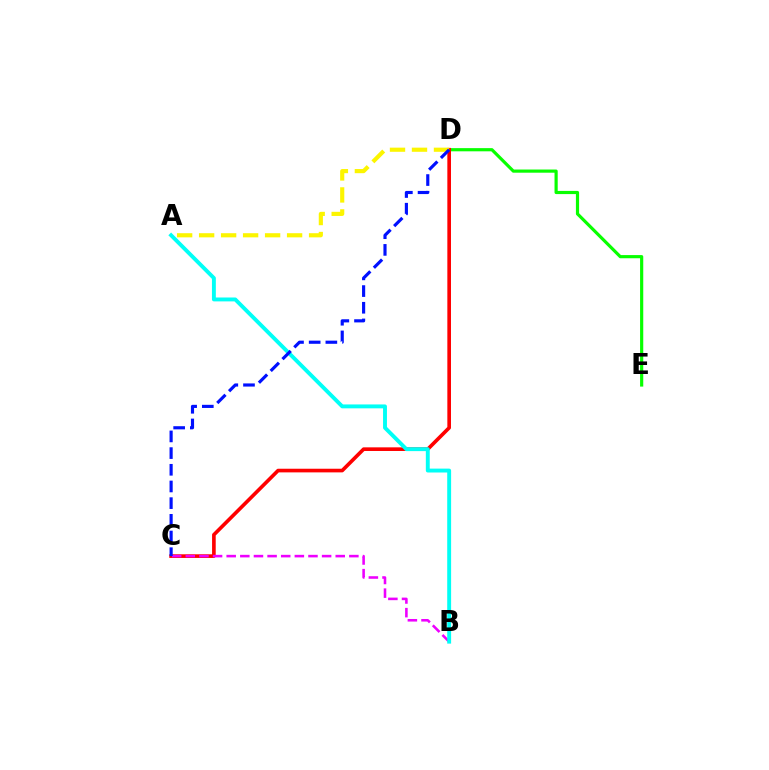{('D', 'E'): [{'color': '#08ff00', 'line_style': 'solid', 'thickness': 2.29}], ('C', 'D'): [{'color': '#ff0000', 'line_style': 'solid', 'thickness': 2.62}, {'color': '#0010ff', 'line_style': 'dashed', 'thickness': 2.27}], ('B', 'C'): [{'color': '#ee00ff', 'line_style': 'dashed', 'thickness': 1.85}], ('A', 'B'): [{'color': '#00fff6', 'line_style': 'solid', 'thickness': 2.8}], ('A', 'D'): [{'color': '#fcf500', 'line_style': 'dashed', 'thickness': 2.99}]}